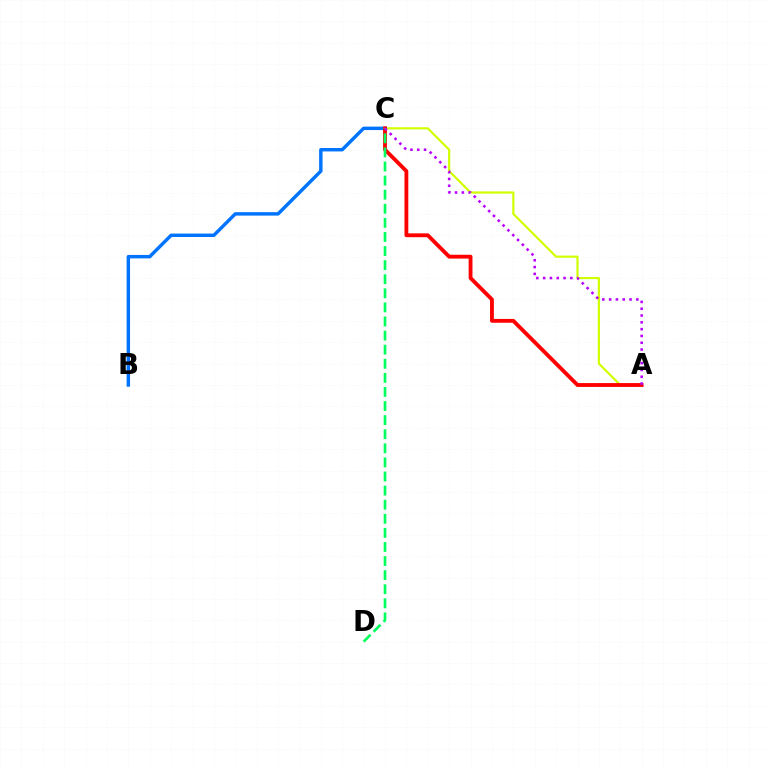{('A', 'C'): [{'color': '#d1ff00', 'line_style': 'solid', 'thickness': 1.58}, {'color': '#ff0000', 'line_style': 'solid', 'thickness': 2.76}, {'color': '#b900ff', 'line_style': 'dotted', 'thickness': 1.85}], ('B', 'C'): [{'color': '#0074ff', 'line_style': 'solid', 'thickness': 2.47}], ('C', 'D'): [{'color': '#00ff5c', 'line_style': 'dashed', 'thickness': 1.91}]}